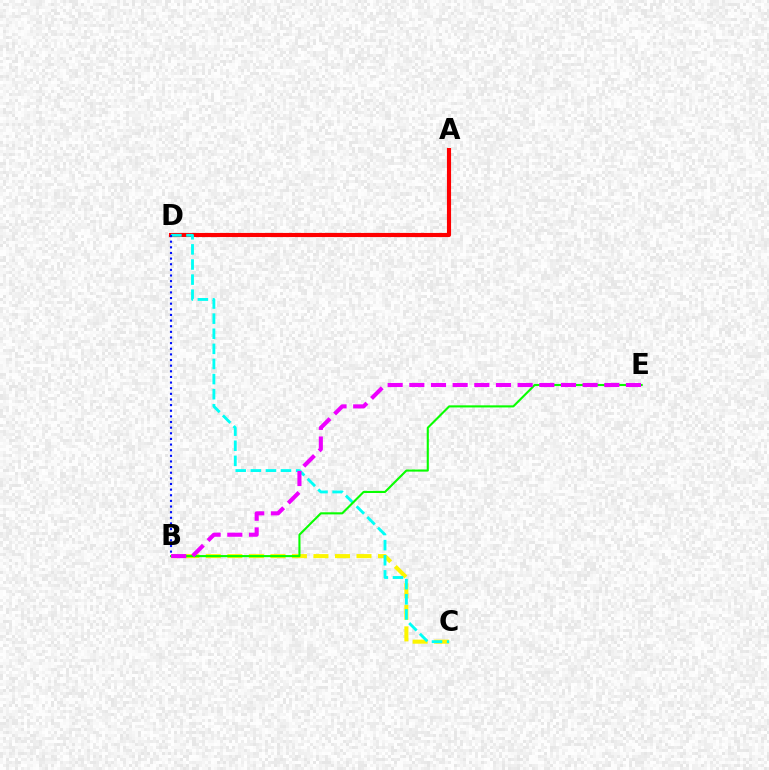{('A', 'D'): [{'color': '#ff0000', 'line_style': 'solid', 'thickness': 2.97}], ('B', 'C'): [{'color': '#fcf500', 'line_style': 'dashed', 'thickness': 2.92}], ('C', 'D'): [{'color': '#00fff6', 'line_style': 'dashed', 'thickness': 2.05}], ('B', 'E'): [{'color': '#08ff00', 'line_style': 'solid', 'thickness': 1.51}, {'color': '#ee00ff', 'line_style': 'dashed', 'thickness': 2.94}], ('B', 'D'): [{'color': '#0010ff', 'line_style': 'dotted', 'thickness': 1.53}]}